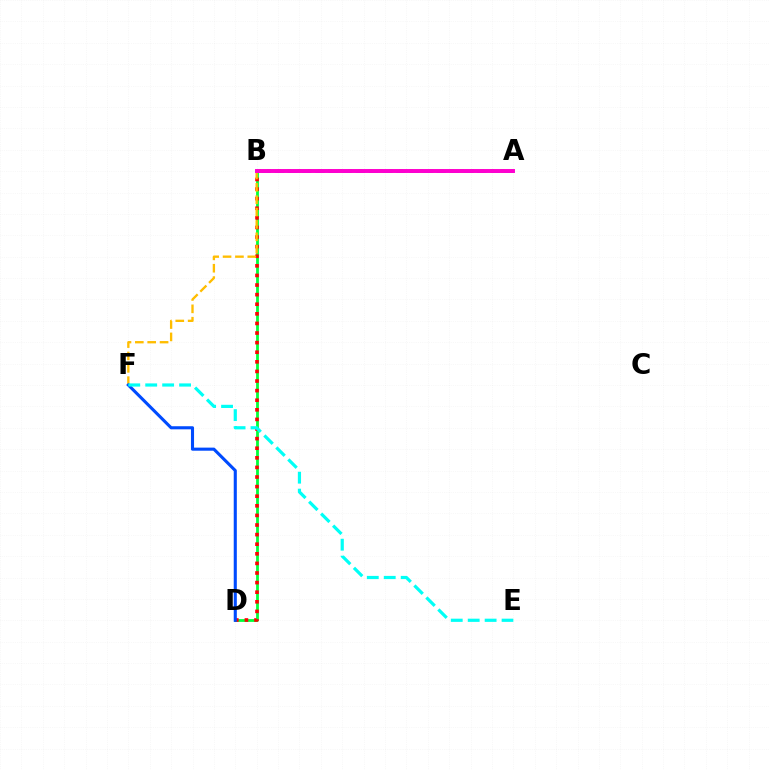{('A', 'B'): [{'color': '#84ff00', 'line_style': 'dotted', 'thickness': 2.76}, {'color': '#7200ff', 'line_style': 'dashed', 'thickness': 1.83}, {'color': '#ff00cf', 'line_style': 'solid', 'thickness': 2.83}], ('B', 'D'): [{'color': '#00ff39', 'line_style': 'solid', 'thickness': 2.01}, {'color': '#ff0000', 'line_style': 'dotted', 'thickness': 2.61}], ('B', 'F'): [{'color': '#ffbd00', 'line_style': 'dashed', 'thickness': 1.68}], ('D', 'F'): [{'color': '#004bff', 'line_style': 'solid', 'thickness': 2.23}], ('E', 'F'): [{'color': '#00fff6', 'line_style': 'dashed', 'thickness': 2.3}]}